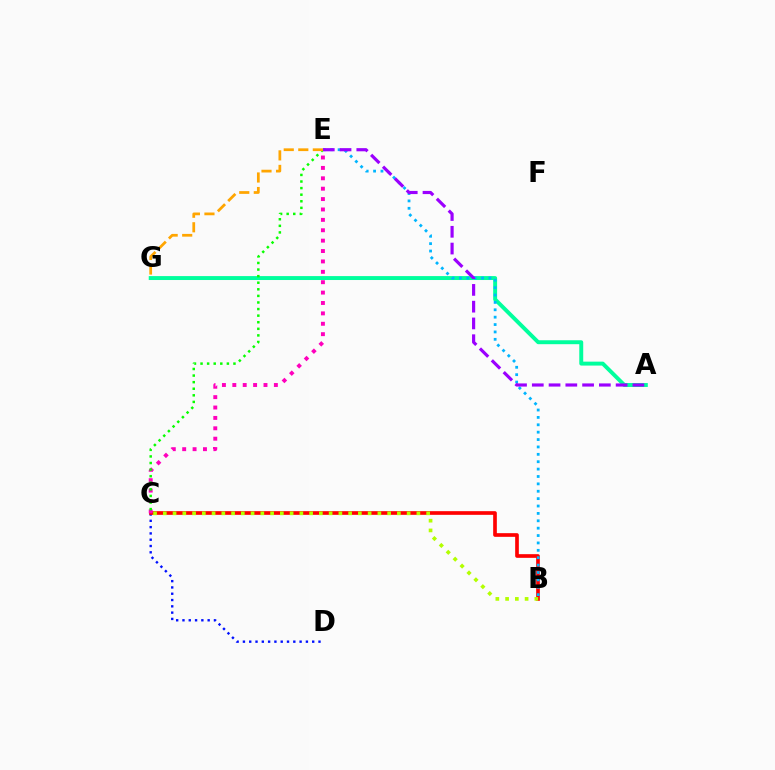{('C', 'D'): [{'color': '#0010ff', 'line_style': 'dotted', 'thickness': 1.71}], ('A', 'G'): [{'color': '#00ff9d', 'line_style': 'solid', 'thickness': 2.83}], ('B', 'C'): [{'color': '#ff0000', 'line_style': 'solid', 'thickness': 2.65}, {'color': '#b3ff00', 'line_style': 'dotted', 'thickness': 2.65}], ('B', 'E'): [{'color': '#00b5ff', 'line_style': 'dotted', 'thickness': 2.01}], ('C', 'E'): [{'color': '#ff00bd', 'line_style': 'dotted', 'thickness': 2.82}, {'color': '#08ff00', 'line_style': 'dotted', 'thickness': 1.79}], ('A', 'E'): [{'color': '#9b00ff', 'line_style': 'dashed', 'thickness': 2.28}], ('E', 'G'): [{'color': '#ffa500', 'line_style': 'dashed', 'thickness': 1.98}]}